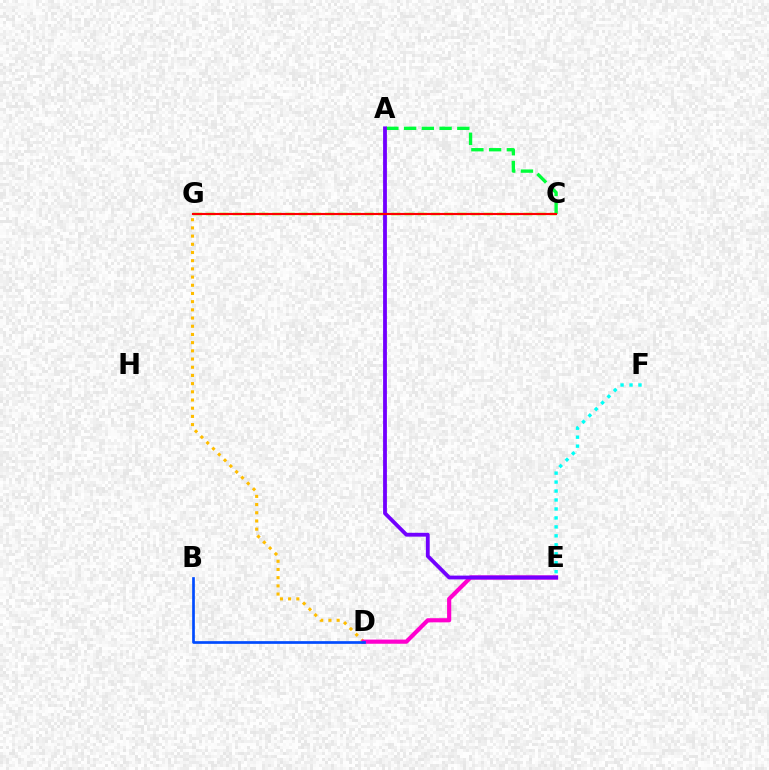{('E', 'F'): [{'color': '#00fff6', 'line_style': 'dotted', 'thickness': 2.43}], ('C', 'G'): [{'color': '#84ff00', 'line_style': 'dashed', 'thickness': 1.8}, {'color': '#ff0000', 'line_style': 'solid', 'thickness': 1.53}], ('D', 'G'): [{'color': '#ffbd00', 'line_style': 'dotted', 'thickness': 2.23}], ('A', 'C'): [{'color': '#00ff39', 'line_style': 'dashed', 'thickness': 2.41}], ('D', 'E'): [{'color': '#ff00cf', 'line_style': 'solid', 'thickness': 2.99}], ('B', 'D'): [{'color': '#004bff', 'line_style': 'solid', 'thickness': 1.94}], ('A', 'E'): [{'color': '#7200ff', 'line_style': 'solid', 'thickness': 2.75}]}